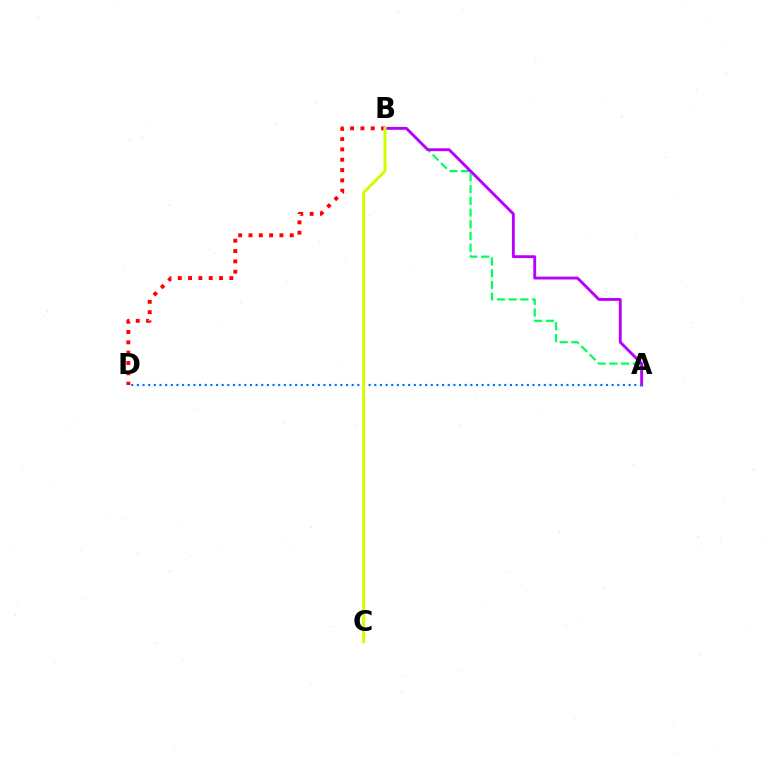{('A', 'B'): [{'color': '#00ff5c', 'line_style': 'dashed', 'thickness': 1.59}, {'color': '#b900ff', 'line_style': 'solid', 'thickness': 2.06}], ('B', 'D'): [{'color': '#ff0000', 'line_style': 'dotted', 'thickness': 2.8}], ('A', 'D'): [{'color': '#0074ff', 'line_style': 'dotted', 'thickness': 1.54}], ('B', 'C'): [{'color': '#d1ff00', 'line_style': 'solid', 'thickness': 2.16}]}